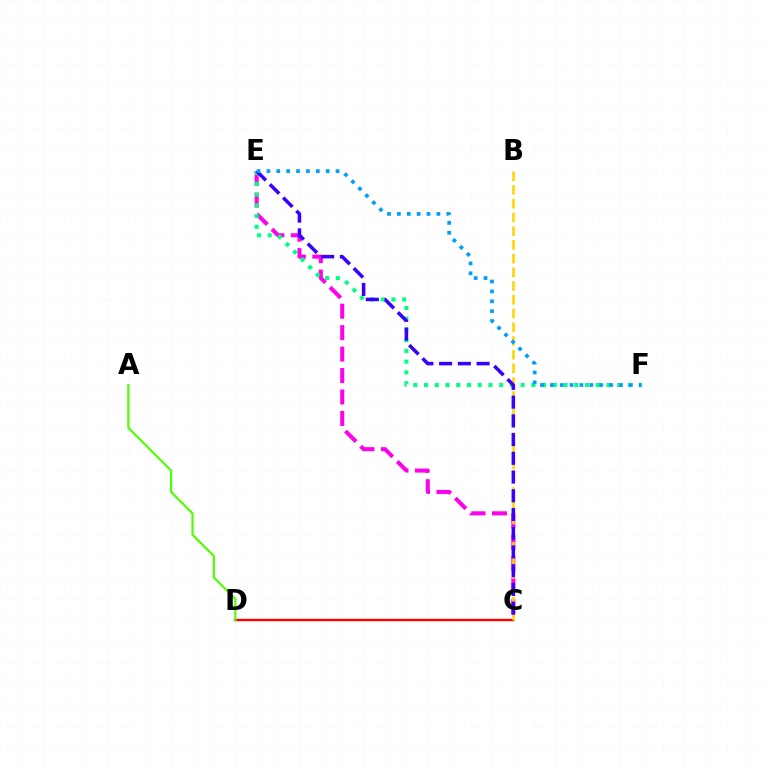{('C', 'E'): [{'color': '#ff00ed', 'line_style': 'dashed', 'thickness': 2.91}, {'color': '#3700ff', 'line_style': 'dashed', 'thickness': 2.54}], ('E', 'F'): [{'color': '#00ff86', 'line_style': 'dotted', 'thickness': 2.92}, {'color': '#009eff', 'line_style': 'dotted', 'thickness': 2.68}], ('C', 'D'): [{'color': '#ff0000', 'line_style': 'solid', 'thickness': 1.72}], ('A', 'D'): [{'color': '#4fff00', 'line_style': 'solid', 'thickness': 1.56}], ('B', 'C'): [{'color': '#ffd500', 'line_style': 'dashed', 'thickness': 1.86}]}